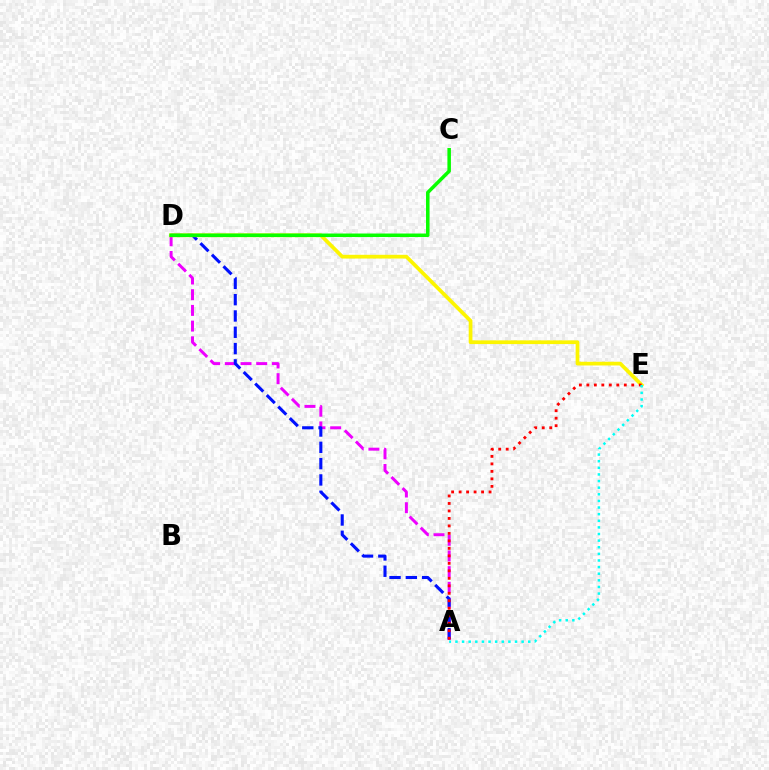{('A', 'D'): [{'color': '#ee00ff', 'line_style': 'dashed', 'thickness': 2.13}, {'color': '#0010ff', 'line_style': 'dashed', 'thickness': 2.21}], ('D', 'E'): [{'color': '#fcf500', 'line_style': 'solid', 'thickness': 2.69}], ('C', 'D'): [{'color': '#08ff00', 'line_style': 'solid', 'thickness': 2.53}], ('A', 'E'): [{'color': '#ff0000', 'line_style': 'dotted', 'thickness': 2.03}, {'color': '#00fff6', 'line_style': 'dotted', 'thickness': 1.8}]}